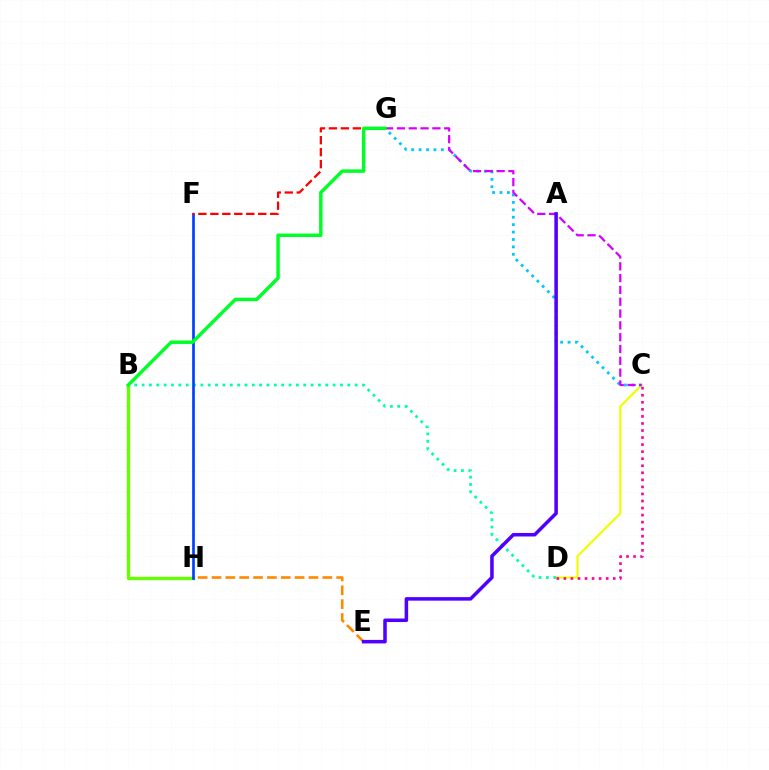{('E', 'H'): [{'color': '#ff8800', 'line_style': 'dashed', 'thickness': 1.88}], ('C', 'D'): [{'color': '#eeff00', 'line_style': 'solid', 'thickness': 1.58}, {'color': '#ff00a0', 'line_style': 'dotted', 'thickness': 1.92}], ('B', 'H'): [{'color': '#66ff00', 'line_style': 'solid', 'thickness': 2.4}], ('C', 'G'): [{'color': '#00c7ff', 'line_style': 'dotted', 'thickness': 2.01}, {'color': '#d600ff', 'line_style': 'dashed', 'thickness': 1.61}], ('B', 'D'): [{'color': '#00ffaf', 'line_style': 'dotted', 'thickness': 2.0}], ('F', 'H'): [{'color': '#003fff', 'line_style': 'solid', 'thickness': 1.93}], ('F', 'G'): [{'color': '#ff0000', 'line_style': 'dashed', 'thickness': 1.63}], ('A', 'E'): [{'color': '#4f00ff', 'line_style': 'solid', 'thickness': 2.54}], ('B', 'G'): [{'color': '#00ff27', 'line_style': 'solid', 'thickness': 2.49}]}